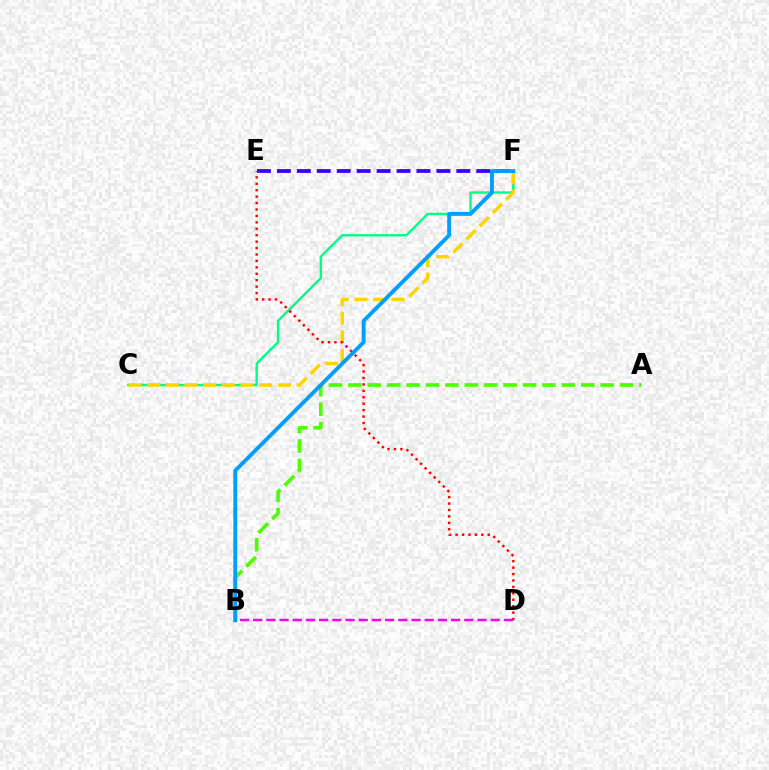{('C', 'F'): [{'color': '#00ff86', 'line_style': 'solid', 'thickness': 1.73}, {'color': '#ffd500', 'line_style': 'dashed', 'thickness': 2.54}], ('E', 'F'): [{'color': '#3700ff', 'line_style': 'dashed', 'thickness': 2.71}], ('D', 'E'): [{'color': '#ff0000', 'line_style': 'dotted', 'thickness': 1.75}], ('A', 'B'): [{'color': '#4fff00', 'line_style': 'dashed', 'thickness': 2.64}], ('B', 'F'): [{'color': '#009eff', 'line_style': 'solid', 'thickness': 2.79}], ('B', 'D'): [{'color': '#ff00ed', 'line_style': 'dashed', 'thickness': 1.79}]}